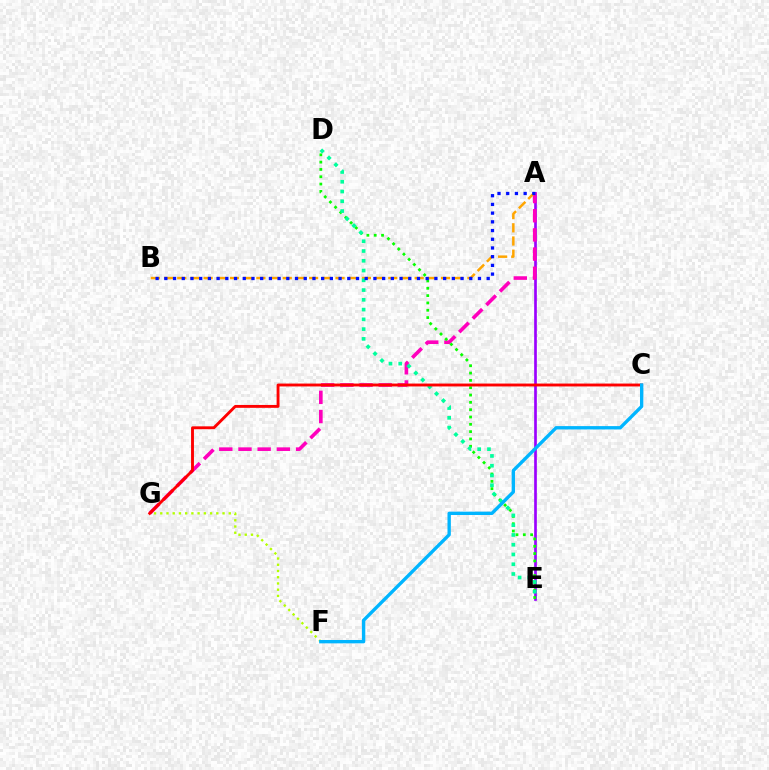{('F', 'G'): [{'color': '#b3ff00', 'line_style': 'dotted', 'thickness': 1.69}], ('A', 'E'): [{'color': '#9b00ff', 'line_style': 'solid', 'thickness': 1.93}], ('A', 'G'): [{'color': '#ff00bd', 'line_style': 'dashed', 'thickness': 2.61}], ('D', 'E'): [{'color': '#08ff00', 'line_style': 'dotted', 'thickness': 1.99}, {'color': '#00ff9d', 'line_style': 'dotted', 'thickness': 2.65}], ('A', 'B'): [{'color': '#ffa500', 'line_style': 'dashed', 'thickness': 1.79}, {'color': '#0010ff', 'line_style': 'dotted', 'thickness': 2.37}], ('C', 'G'): [{'color': '#ff0000', 'line_style': 'solid', 'thickness': 2.07}], ('C', 'F'): [{'color': '#00b5ff', 'line_style': 'solid', 'thickness': 2.42}]}